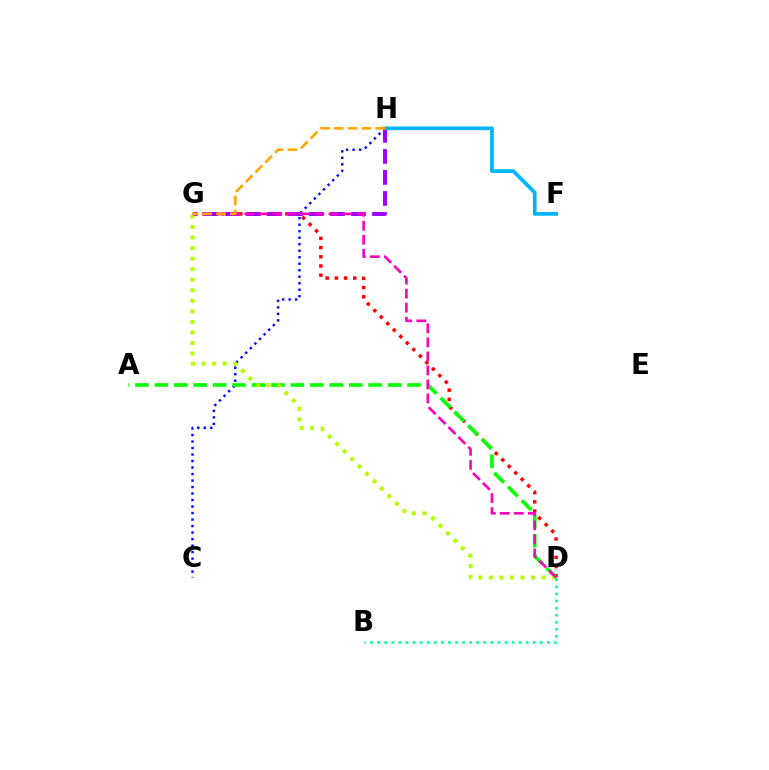{('D', 'G'): [{'color': '#ff0000', 'line_style': 'dotted', 'thickness': 2.5}, {'color': '#b3ff00', 'line_style': 'dotted', 'thickness': 2.87}, {'color': '#ff00bd', 'line_style': 'dashed', 'thickness': 1.9}], ('C', 'H'): [{'color': '#0010ff', 'line_style': 'dotted', 'thickness': 1.77}], ('A', 'D'): [{'color': '#08ff00', 'line_style': 'dashed', 'thickness': 2.64}], ('G', 'H'): [{'color': '#9b00ff', 'line_style': 'dashed', 'thickness': 2.86}, {'color': '#ffa500', 'line_style': 'dashed', 'thickness': 1.88}], ('F', 'H'): [{'color': '#00b5ff', 'line_style': 'solid', 'thickness': 2.68}], ('B', 'D'): [{'color': '#00ff9d', 'line_style': 'dotted', 'thickness': 1.92}]}